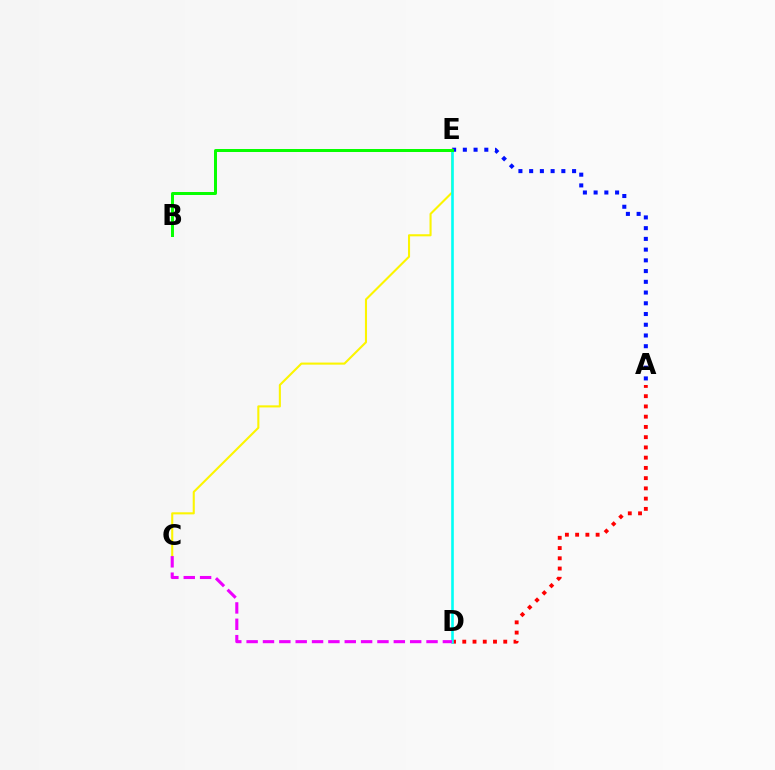{('A', 'E'): [{'color': '#0010ff', 'line_style': 'dotted', 'thickness': 2.92}], ('A', 'D'): [{'color': '#ff0000', 'line_style': 'dotted', 'thickness': 2.78}], ('C', 'E'): [{'color': '#fcf500', 'line_style': 'solid', 'thickness': 1.51}], ('D', 'E'): [{'color': '#00fff6', 'line_style': 'solid', 'thickness': 1.88}], ('B', 'E'): [{'color': '#08ff00', 'line_style': 'solid', 'thickness': 2.15}], ('C', 'D'): [{'color': '#ee00ff', 'line_style': 'dashed', 'thickness': 2.22}]}